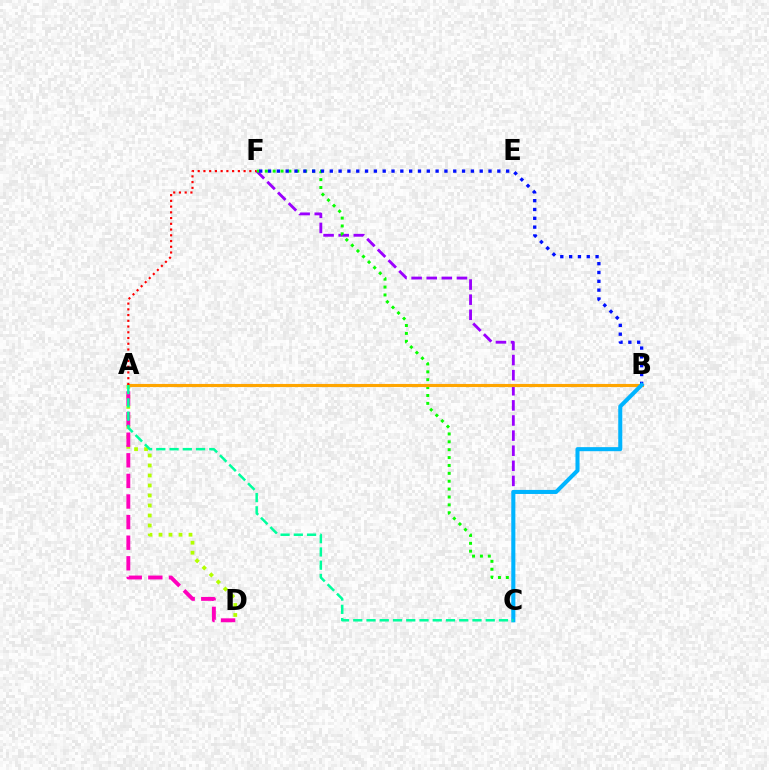{('A', 'D'): [{'color': '#b3ff00', 'line_style': 'dotted', 'thickness': 2.72}, {'color': '#ff00bd', 'line_style': 'dashed', 'thickness': 2.8}], ('C', 'F'): [{'color': '#9b00ff', 'line_style': 'dashed', 'thickness': 2.05}, {'color': '#08ff00', 'line_style': 'dotted', 'thickness': 2.14}], ('A', 'B'): [{'color': '#ffa500', 'line_style': 'solid', 'thickness': 2.24}], ('B', 'F'): [{'color': '#0010ff', 'line_style': 'dotted', 'thickness': 2.4}], ('B', 'C'): [{'color': '#00b5ff', 'line_style': 'solid', 'thickness': 2.92}], ('A', 'F'): [{'color': '#ff0000', 'line_style': 'dotted', 'thickness': 1.56}], ('A', 'C'): [{'color': '#00ff9d', 'line_style': 'dashed', 'thickness': 1.8}]}